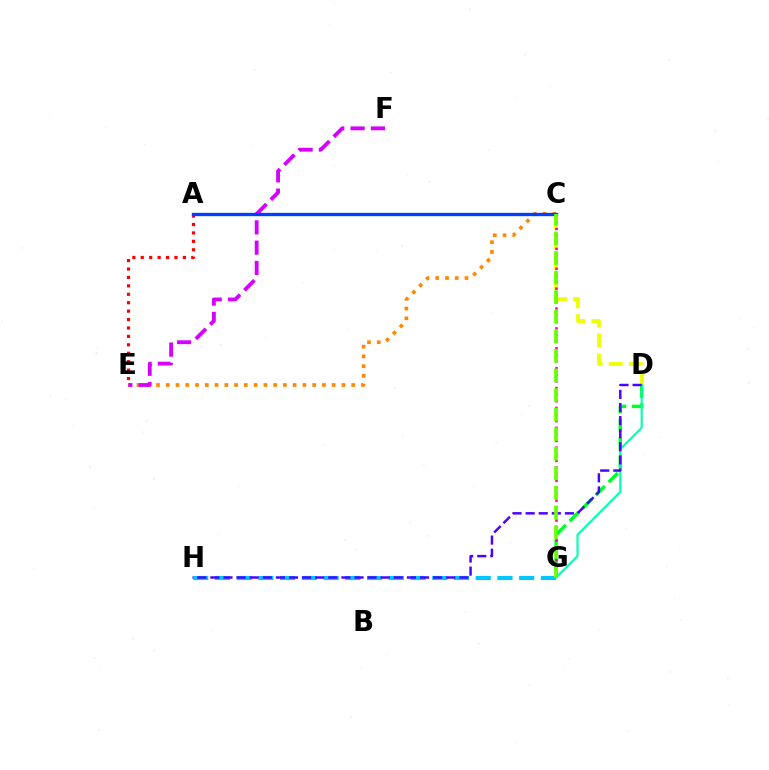{('C', 'E'): [{'color': '#ff8800', 'line_style': 'dotted', 'thickness': 2.65}], ('E', 'F'): [{'color': '#d600ff', 'line_style': 'dashed', 'thickness': 2.76}], ('A', 'E'): [{'color': '#ff0000', 'line_style': 'dotted', 'thickness': 2.29}], ('C', 'D'): [{'color': '#eeff00', 'line_style': 'dashed', 'thickness': 2.73}], ('D', 'G'): [{'color': '#00ff27', 'line_style': 'dashed', 'thickness': 2.5}, {'color': '#00ffaf', 'line_style': 'solid', 'thickness': 1.52}], ('C', 'G'): [{'color': '#ff00a0', 'line_style': 'dotted', 'thickness': 1.8}, {'color': '#66ff00', 'line_style': 'dashed', 'thickness': 2.66}], ('G', 'H'): [{'color': '#00c7ff', 'line_style': 'dashed', 'thickness': 2.95}], ('D', 'H'): [{'color': '#4f00ff', 'line_style': 'dashed', 'thickness': 1.78}], ('A', 'C'): [{'color': '#003fff', 'line_style': 'solid', 'thickness': 2.41}]}